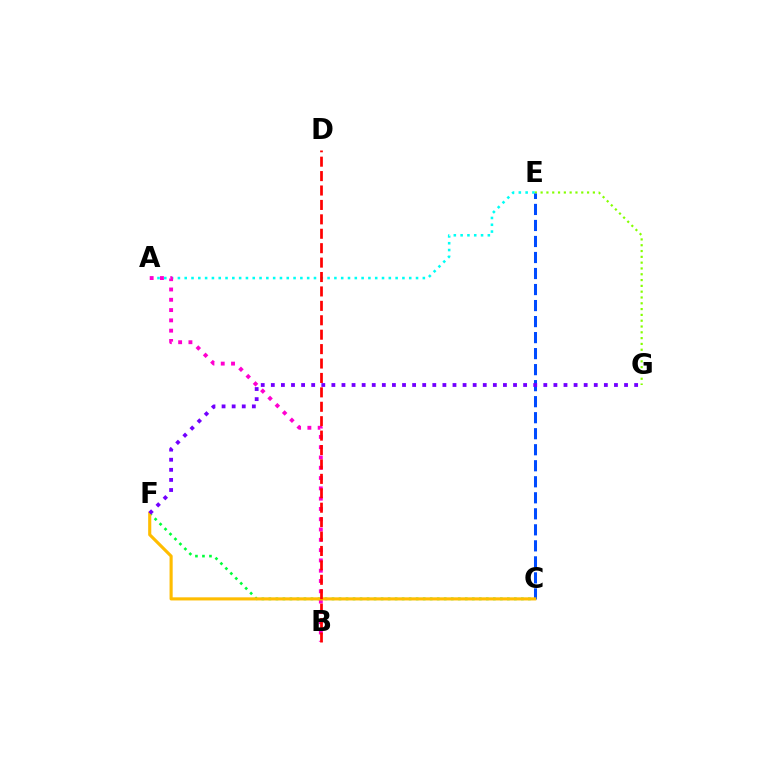{('E', 'G'): [{'color': '#84ff00', 'line_style': 'dotted', 'thickness': 1.58}], ('C', 'F'): [{'color': '#00ff39', 'line_style': 'dotted', 'thickness': 1.91}, {'color': '#ffbd00', 'line_style': 'solid', 'thickness': 2.24}], ('A', 'E'): [{'color': '#00fff6', 'line_style': 'dotted', 'thickness': 1.85}], ('C', 'E'): [{'color': '#004bff', 'line_style': 'dashed', 'thickness': 2.18}], ('A', 'B'): [{'color': '#ff00cf', 'line_style': 'dotted', 'thickness': 2.8}], ('F', 'G'): [{'color': '#7200ff', 'line_style': 'dotted', 'thickness': 2.74}], ('B', 'D'): [{'color': '#ff0000', 'line_style': 'dashed', 'thickness': 1.96}]}